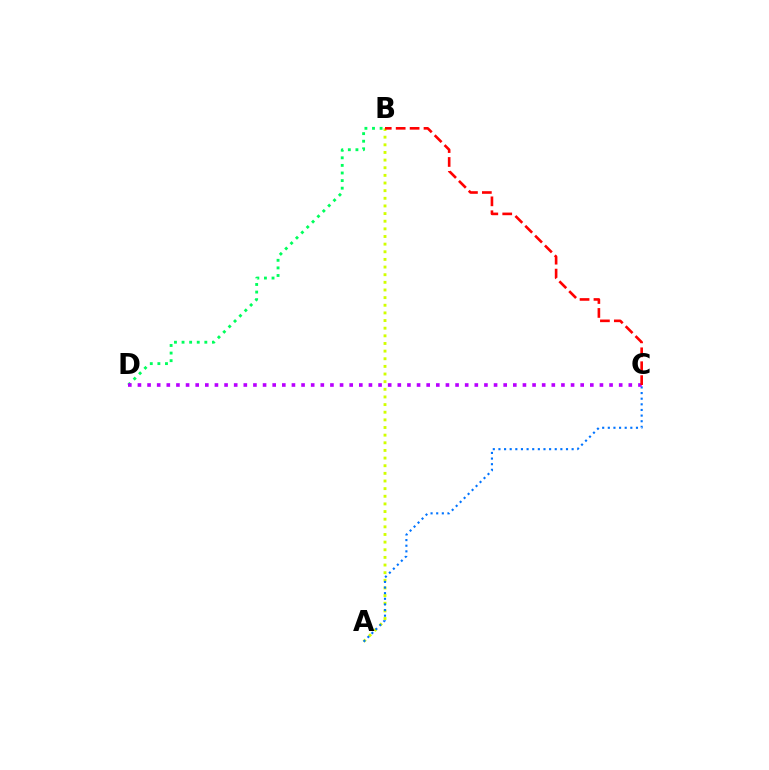{('A', 'B'): [{'color': '#d1ff00', 'line_style': 'dotted', 'thickness': 2.08}], ('B', 'D'): [{'color': '#00ff5c', 'line_style': 'dotted', 'thickness': 2.06}], ('A', 'C'): [{'color': '#0074ff', 'line_style': 'dotted', 'thickness': 1.53}], ('C', 'D'): [{'color': '#b900ff', 'line_style': 'dotted', 'thickness': 2.62}], ('B', 'C'): [{'color': '#ff0000', 'line_style': 'dashed', 'thickness': 1.89}]}